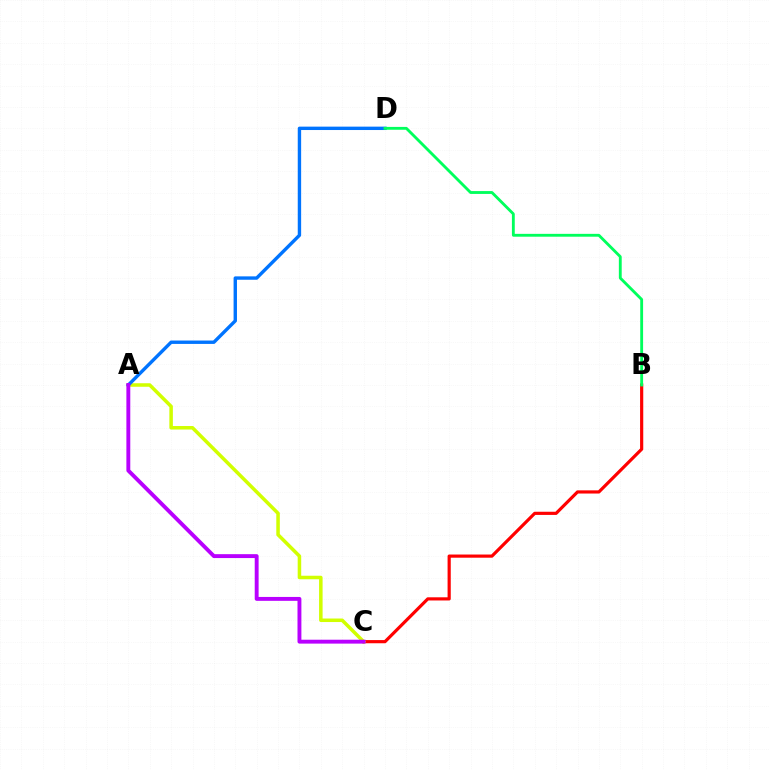{('B', 'C'): [{'color': '#ff0000', 'line_style': 'solid', 'thickness': 2.29}], ('A', 'C'): [{'color': '#d1ff00', 'line_style': 'solid', 'thickness': 2.53}, {'color': '#b900ff', 'line_style': 'solid', 'thickness': 2.8}], ('A', 'D'): [{'color': '#0074ff', 'line_style': 'solid', 'thickness': 2.44}], ('B', 'D'): [{'color': '#00ff5c', 'line_style': 'solid', 'thickness': 2.05}]}